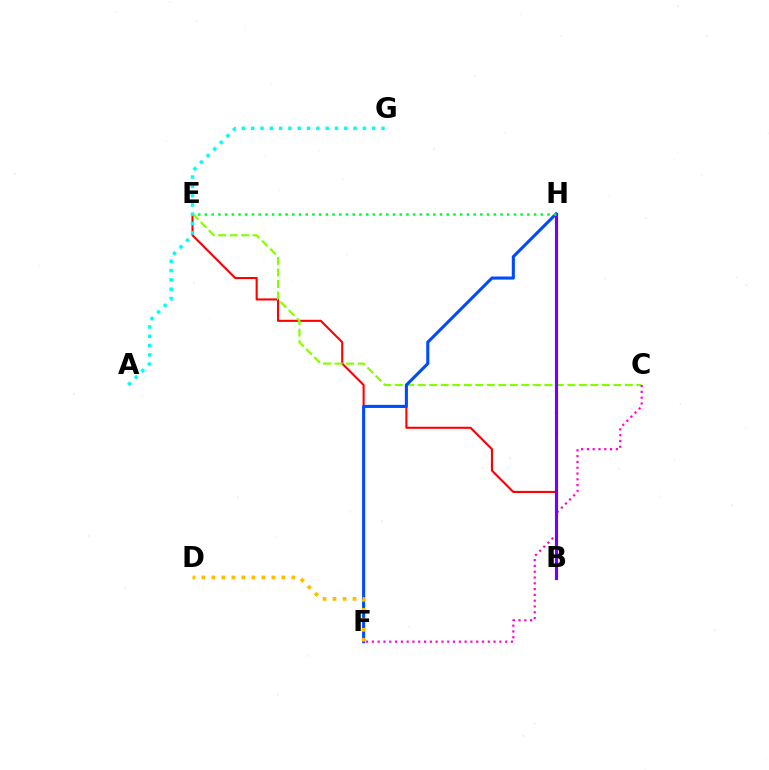{('B', 'E'): [{'color': '#ff0000', 'line_style': 'solid', 'thickness': 1.51}], ('C', 'E'): [{'color': '#84ff00', 'line_style': 'dashed', 'thickness': 1.56}], ('F', 'H'): [{'color': '#004bff', 'line_style': 'solid', 'thickness': 2.22}], ('A', 'G'): [{'color': '#00fff6', 'line_style': 'dotted', 'thickness': 2.53}], ('D', 'F'): [{'color': '#ffbd00', 'line_style': 'dotted', 'thickness': 2.72}], ('C', 'F'): [{'color': '#ff00cf', 'line_style': 'dotted', 'thickness': 1.57}], ('B', 'H'): [{'color': '#7200ff', 'line_style': 'solid', 'thickness': 2.27}], ('E', 'H'): [{'color': '#00ff39', 'line_style': 'dotted', 'thickness': 1.82}]}